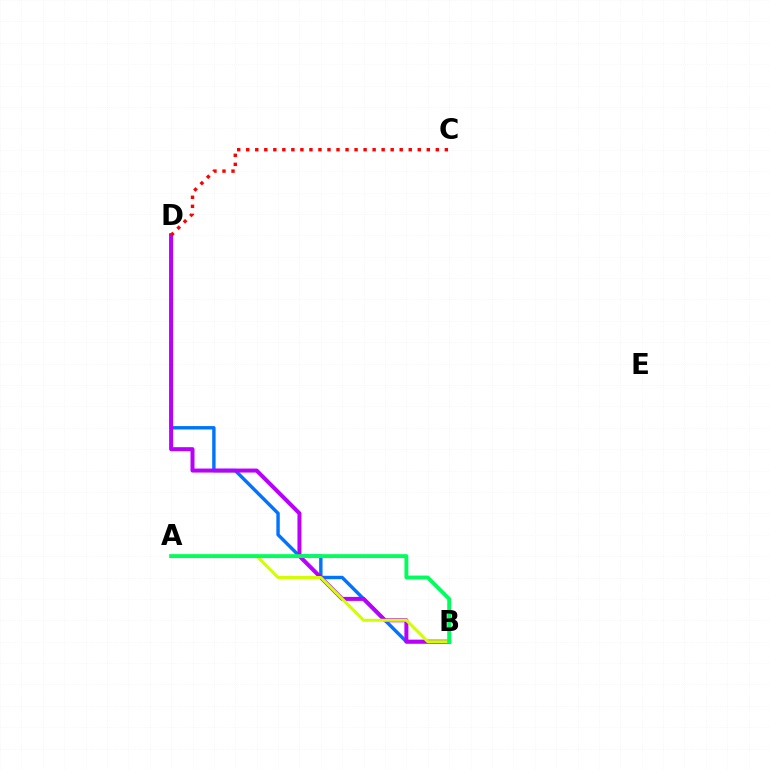{('B', 'D'): [{'color': '#0074ff', 'line_style': 'solid', 'thickness': 2.46}, {'color': '#b900ff', 'line_style': 'solid', 'thickness': 2.88}], ('A', 'B'): [{'color': '#d1ff00', 'line_style': 'solid', 'thickness': 2.16}, {'color': '#00ff5c', 'line_style': 'solid', 'thickness': 2.8}], ('C', 'D'): [{'color': '#ff0000', 'line_style': 'dotted', 'thickness': 2.45}]}